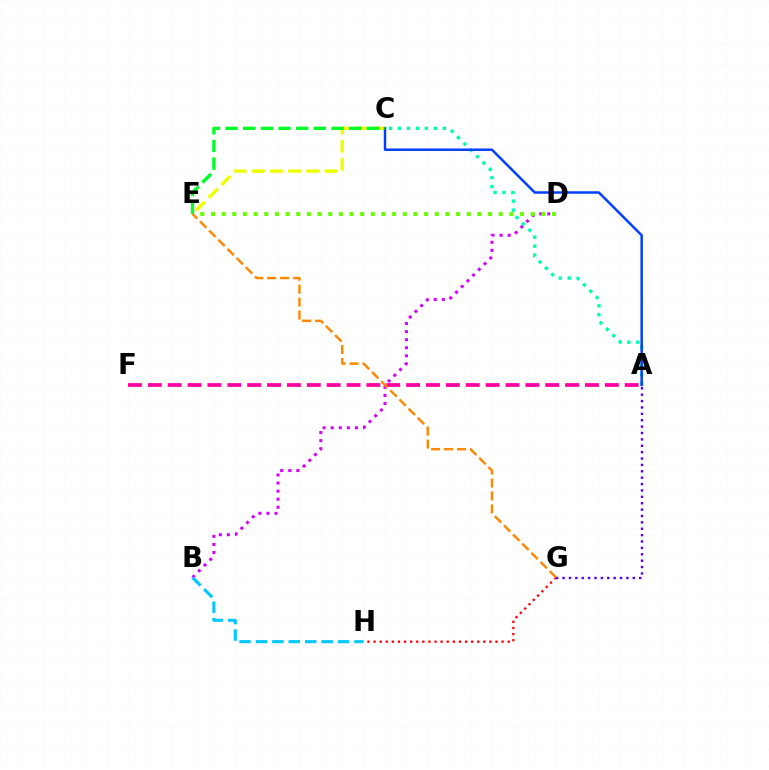{('C', 'E'): [{'color': '#eeff00', 'line_style': 'dashed', 'thickness': 2.46}, {'color': '#00ff27', 'line_style': 'dashed', 'thickness': 2.4}], ('B', 'D'): [{'color': '#d600ff', 'line_style': 'dotted', 'thickness': 2.19}], ('A', 'C'): [{'color': '#00ffaf', 'line_style': 'dotted', 'thickness': 2.44}, {'color': '#003fff', 'line_style': 'solid', 'thickness': 1.78}], ('G', 'H'): [{'color': '#ff0000', 'line_style': 'dotted', 'thickness': 1.66}], ('B', 'H'): [{'color': '#00c7ff', 'line_style': 'dashed', 'thickness': 2.23}], ('A', 'F'): [{'color': '#ff00a0', 'line_style': 'dashed', 'thickness': 2.7}], ('A', 'G'): [{'color': '#4f00ff', 'line_style': 'dotted', 'thickness': 1.73}], ('D', 'E'): [{'color': '#66ff00', 'line_style': 'dotted', 'thickness': 2.9}], ('E', 'G'): [{'color': '#ff8800', 'line_style': 'dashed', 'thickness': 1.76}]}